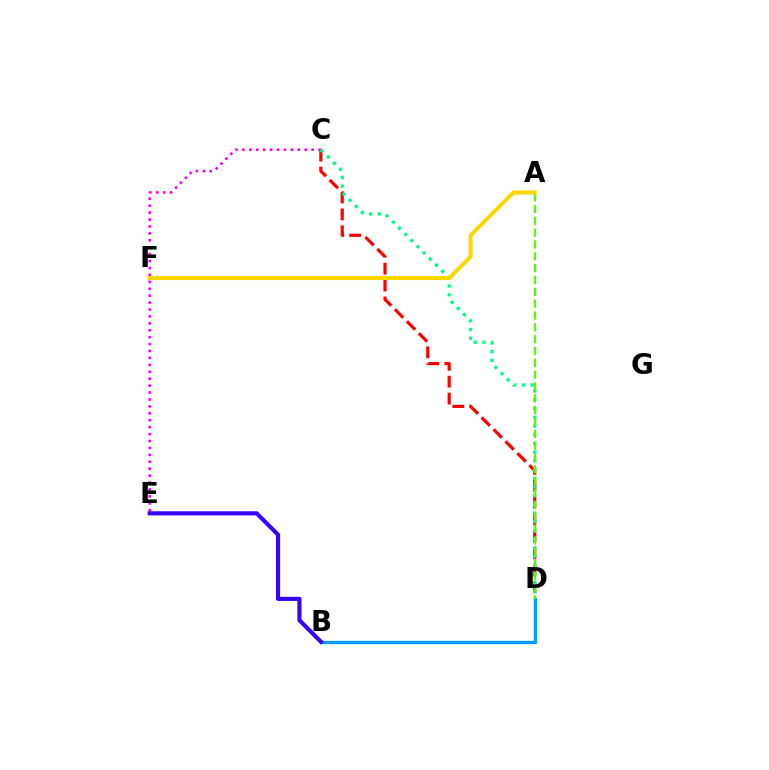{('C', 'D'): [{'color': '#ff0000', 'line_style': 'dashed', 'thickness': 2.3}, {'color': '#00ff86', 'line_style': 'dotted', 'thickness': 2.37}], ('C', 'E'): [{'color': '#ff00ed', 'line_style': 'dotted', 'thickness': 1.88}], ('B', 'D'): [{'color': '#009eff', 'line_style': 'solid', 'thickness': 2.38}], ('A', 'D'): [{'color': '#4fff00', 'line_style': 'dashed', 'thickness': 1.61}], ('A', 'F'): [{'color': '#ffd500', 'line_style': 'solid', 'thickness': 2.88}], ('B', 'E'): [{'color': '#3700ff', 'line_style': 'solid', 'thickness': 2.97}]}